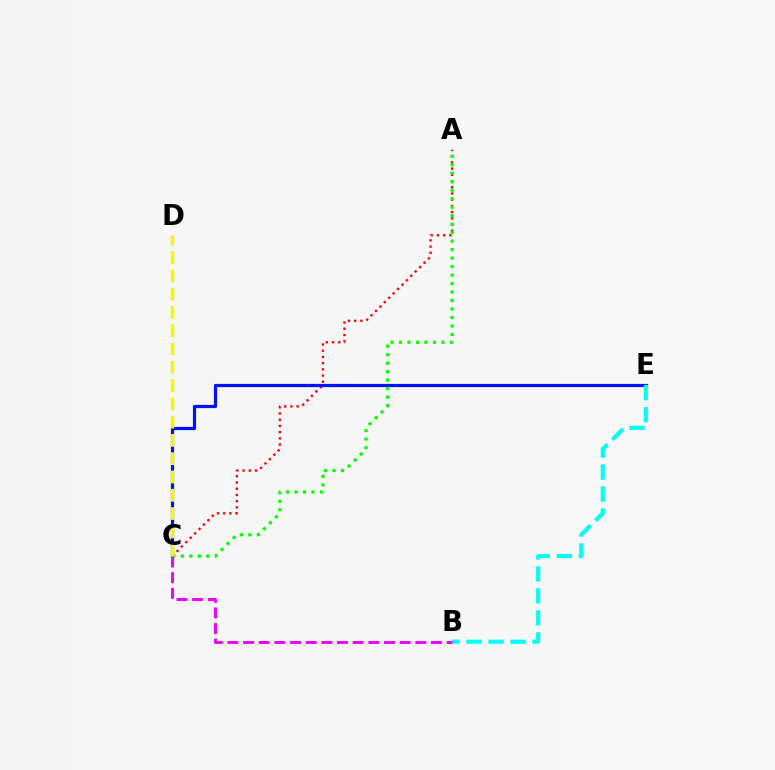{('A', 'C'): [{'color': '#ff0000', 'line_style': 'dotted', 'thickness': 1.69}, {'color': '#08ff00', 'line_style': 'dotted', 'thickness': 2.31}], ('C', 'E'): [{'color': '#0010ff', 'line_style': 'solid', 'thickness': 2.3}], ('B', 'E'): [{'color': '#00fff6', 'line_style': 'dashed', 'thickness': 2.99}], ('B', 'C'): [{'color': '#ee00ff', 'line_style': 'dashed', 'thickness': 2.13}], ('C', 'D'): [{'color': '#fcf500', 'line_style': 'dashed', 'thickness': 2.48}]}